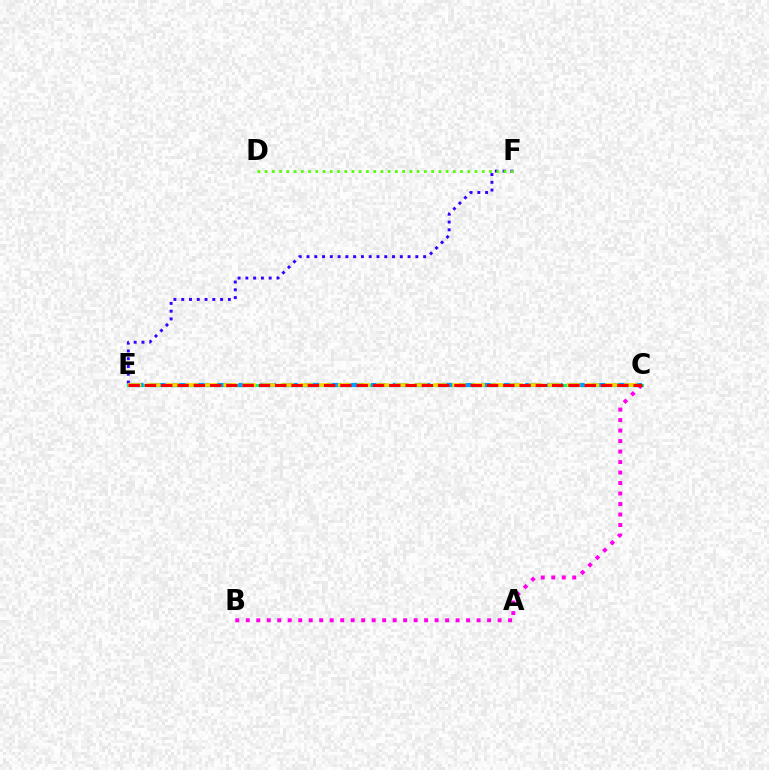{('C', 'E'): [{'color': '#00ff86', 'line_style': 'solid', 'thickness': 2.28}, {'color': '#009eff', 'line_style': 'dashed', 'thickness': 3.0}, {'color': '#ffd500', 'line_style': 'dashed', 'thickness': 2.59}, {'color': '#ff0000', 'line_style': 'dashed', 'thickness': 2.21}], ('E', 'F'): [{'color': '#3700ff', 'line_style': 'dotted', 'thickness': 2.11}], ('D', 'F'): [{'color': '#4fff00', 'line_style': 'dotted', 'thickness': 1.97}], ('B', 'C'): [{'color': '#ff00ed', 'line_style': 'dotted', 'thickness': 2.85}]}